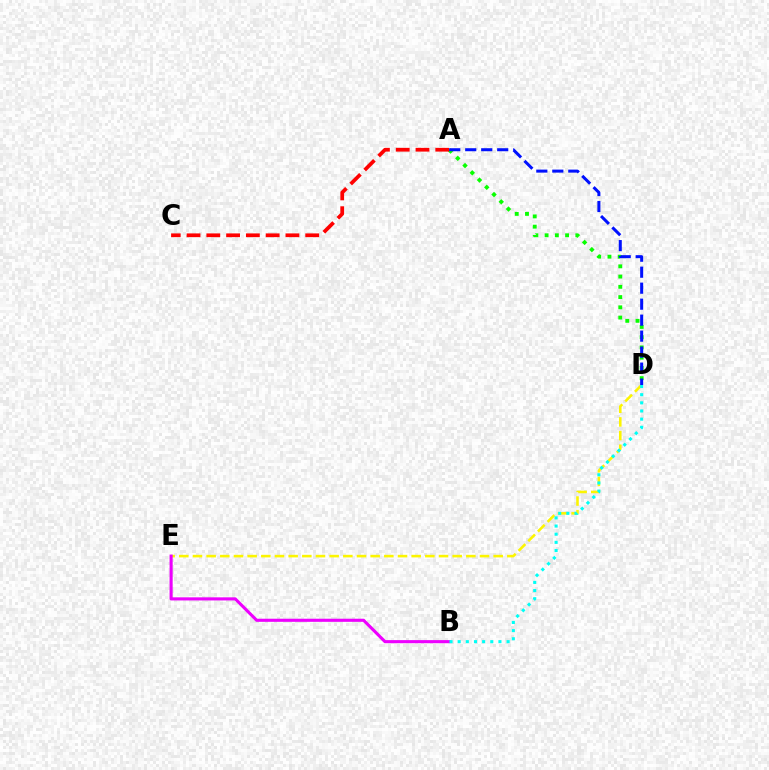{('A', 'D'): [{'color': '#08ff00', 'line_style': 'dotted', 'thickness': 2.78}, {'color': '#0010ff', 'line_style': 'dashed', 'thickness': 2.17}], ('D', 'E'): [{'color': '#fcf500', 'line_style': 'dashed', 'thickness': 1.86}], ('A', 'C'): [{'color': '#ff0000', 'line_style': 'dashed', 'thickness': 2.69}], ('B', 'E'): [{'color': '#ee00ff', 'line_style': 'solid', 'thickness': 2.24}], ('B', 'D'): [{'color': '#00fff6', 'line_style': 'dotted', 'thickness': 2.21}]}